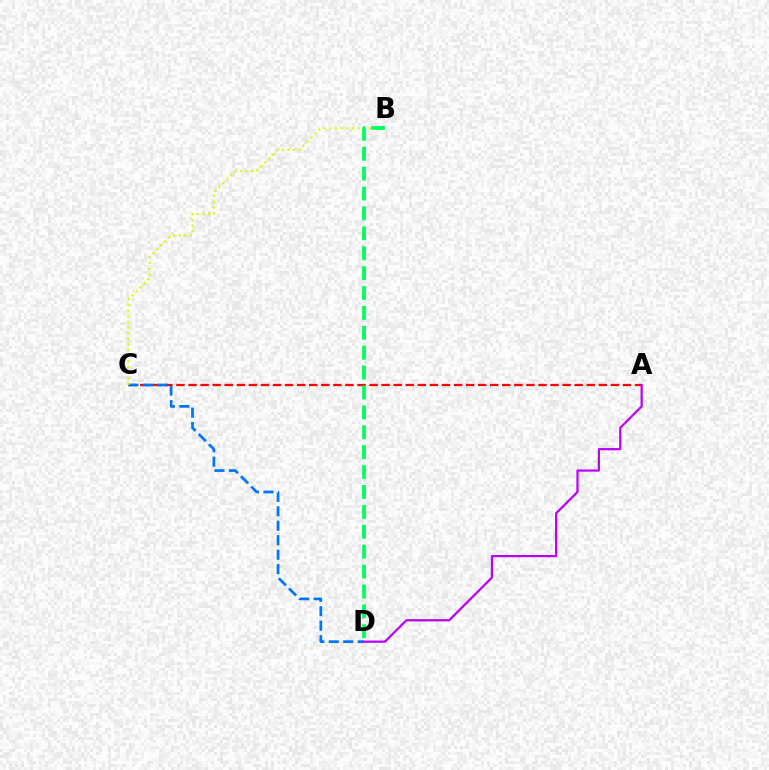{('A', 'C'): [{'color': '#ff0000', 'line_style': 'dashed', 'thickness': 1.64}], ('C', 'D'): [{'color': '#0074ff', 'line_style': 'dashed', 'thickness': 1.96}], ('A', 'D'): [{'color': '#b900ff', 'line_style': 'solid', 'thickness': 1.6}], ('B', 'C'): [{'color': '#d1ff00', 'line_style': 'dotted', 'thickness': 1.53}], ('B', 'D'): [{'color': '#00ff5c', 'line_style': 'dashed', 'thickness': 2.7}]}